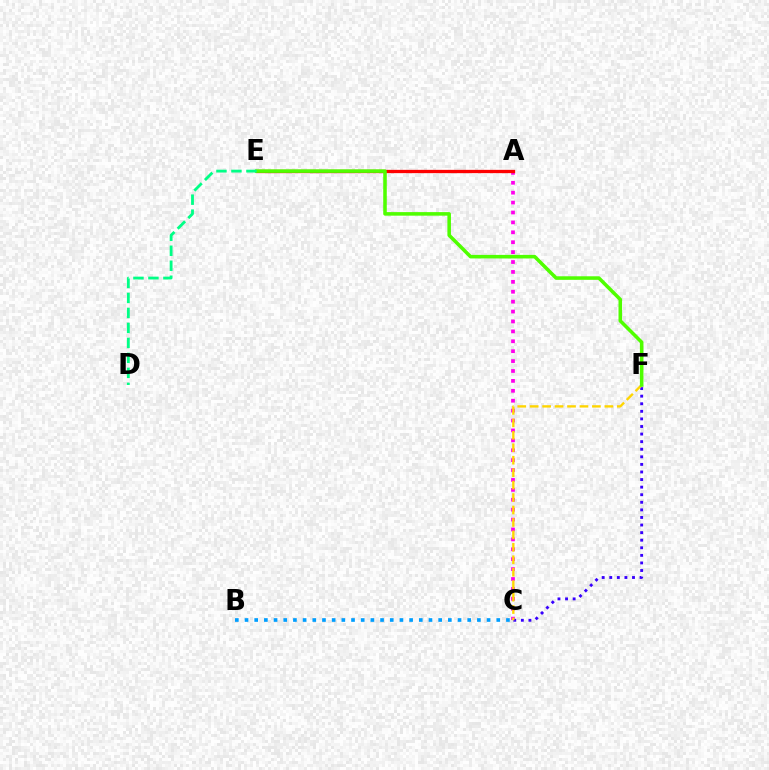{('B', 'C'): [{'color': '#009eff', 'line_style': 'dotted', 'thickness': 2.63}], ('A', 'C'): [{'color': '#ff00ed', 'line_style': 'dotted', 'thickness': 2.69}], ('C', 'F'): [{'color': '#3700ff', 'line_style': 'dotted', 'thickness': 2.06}, {'color': '#ffd500', 'line_style': 'dashed', 'thickness': 1.69}], ('A', 'E'): [{'color': '#ff0000', 'line_style': 'solid', 'thickness': 2.37}], ('E', 'F'): [{'color': '#4fff00', 'line_style': 'solid', 'thickness': 2.55}], ('D', 'E'): [{'color': '#00ff86', 'line_style': 'dashed', 'thickness': 2.04}]}